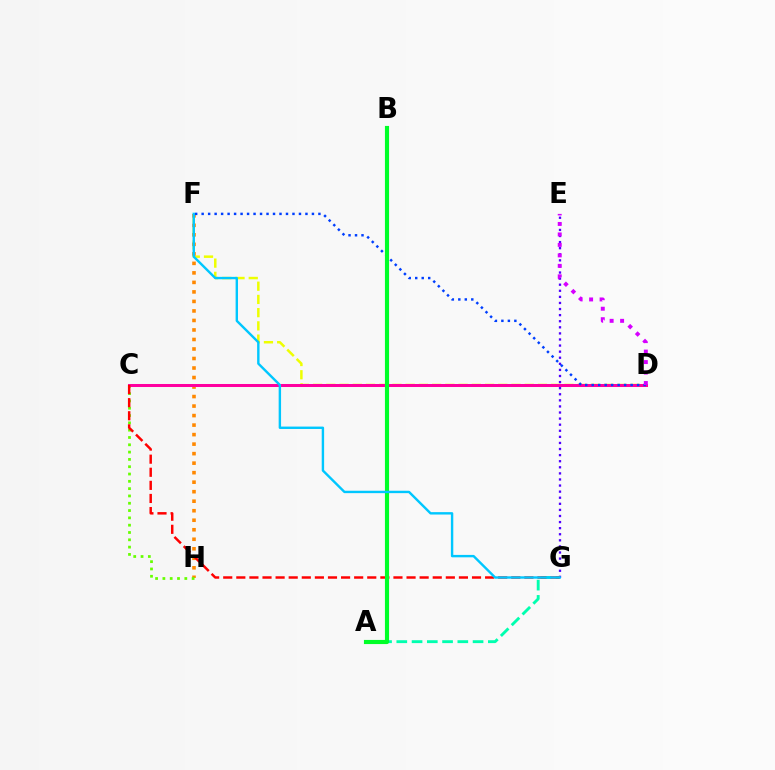{('D', 'F'): [{'color': '#eeff00', 'line_style': 'dashed', 'thickness': 1.8}, {'color': '#003fff', 'line_style': 'dotted', 'thickness': 1.76}], ('E', 'G'): [{'color': '#4f00ff', 'line_style': 'dotted', 'thickness': 1.65}], ('F', 'H'): [{'color': '#ff8800', 'line_style': 'dotted', 'thickness': 2.58}], ('A', 'G'): [{'color': '#00ffaf', 'line_style': 'dashed', 'thickness': 2.07}], ('C', 'H'): [{'color': '#66ff00', 'line_style': 'dotted', 'thickness': 1.99}], ('C', 'D'): [{'color': '#ff00a0', 'line_style': 'solid', 'thickness': 2.17}], ('C', 'G'): [{'color': '#ff0000', 'line_style': 'dashed', 'thickness': 1.78}], ('A', 'B'): [{'color': '#00ff27', 'line_style': 'solid', 'thickness': 2.97}], ('D', 'E'): [{'color': '#d600ff', 'line_style': 'dotted', 'thickness': 2.85}], ('F', 'G'): [{'color': '#00c7ff', 'line_style': 'solid', 'thickness': 1.73}]}